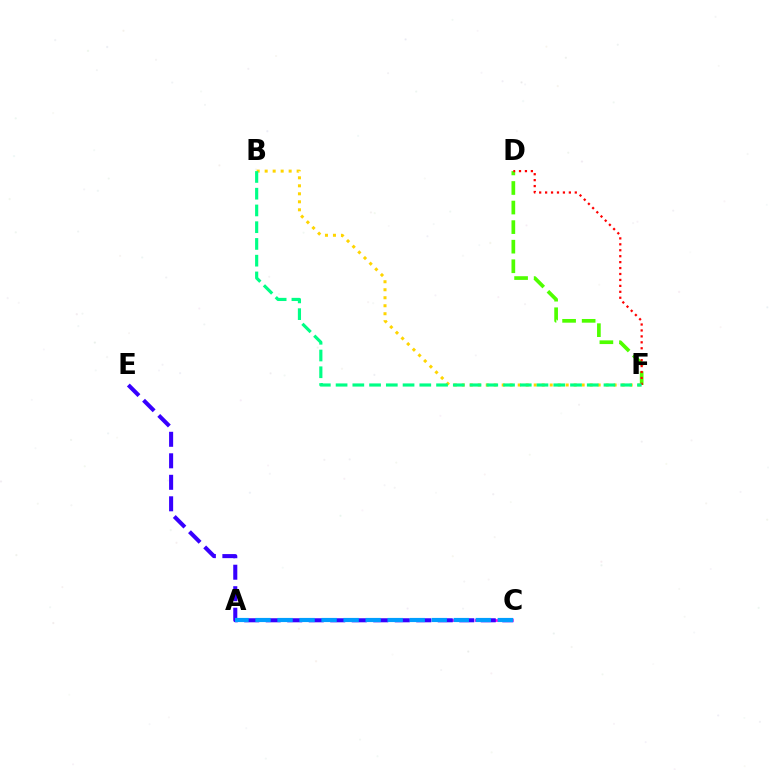{('D', 'F'): [{'color': '#4fff00', 'line_style': 'dashed', 'thickness': 2.66}, {'color': '#ff0000', 'line_style': 'dotted', 'thickness': 1.61}], ('A', 'C'): [{'color': '#ff00ed', 'line_style': 'dashed', 'thickness': 1.95}, {'color': '#009eff', 'line_style': 'dashed', 'thickness': 2.99}], ('C', 'E'): [{'color': '#3700ff', 'line_style': 'dashed', 'thickness': 2.92}], ('B', 'F'): [{'color': '#ffd500', 'line_style': 'dotted', 'thickness': 2.17}, {'color': '#00ff86', 'line_style': 'dashed', 'thickness': 2.27}]}